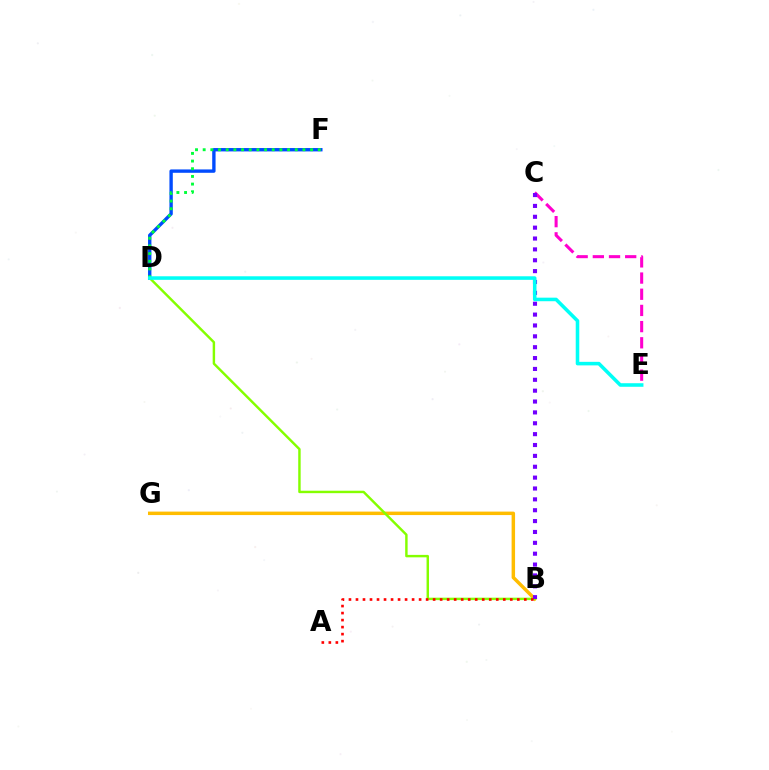{('B', 'G'): [{'color': '#ffbd00', 'line_style': 'solid', 'thickness': 2.49}], ('D', 'F'): [{'color': '#004bff', 'line_style': 'solid', 'thickness': 2.42}, {'color': '#00ff39', 'line_style': 'dotted', 'thickness': 2.08}], ('C', 'E'): [{'color': '#ff00cf', 'line_style': 'dashed', 'thickness': 2.2}], ('B', 'D'): [{'color': '#84ff00', 'line_style': 'solid', 'thickness': 1.76}], ('B', 'C'): [{'color': '#7200ff', 'line_style': 'dotted', 'thickness': 2.95}], ('A', 'B'): [{'color': '#ff0000', 'line_style': 'dotted', 'thickness': 1.91}], ('D', 'E'): [{'color': '#00fff6', 'line_style': 'solid', 'thickness': 2.56}]}